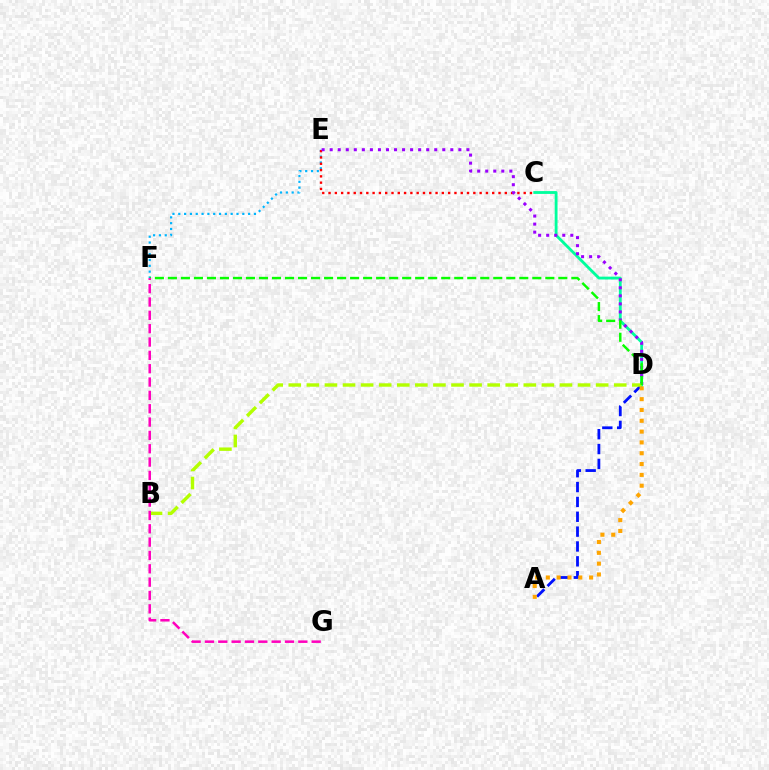{('E', 'F'): [{'color': '#00b5ff', 'line_style': 'dotted', 'thickness': 1.58}], ('A', 'D'): [{'color': '#0010ff', 'line_style': 'dashed', 'thickness': 2.02}, {'color': '#ffa500', 'line_style': 'dotted', 'thickness': 2.94}], ('C', 'E'): [{'color': '#ff0000', 'line_style': 'dotted', 'thickness': 1.71}], ('C', 'D'): [{'color': '#00ff9d', 'line_style': 'solid', 'thickness': 2.04}], ('D', 'E'): [{'color': '#9b00ff', 'line_style': 'dotted', 'thickness': 2.19}], ('B', 'D'): [{'color': '#b3ff00', 'line_style': 'dashed', 'thickness': 2.46}], ('D', 'F'): [{'color': '#08ff00', 'line_style': 'dashed', 'thickness': 1.77}], ('F', 'G'): [{'color': '#ff00bd', 'line_style': 'dashed', 'thickness': 1.81}]}